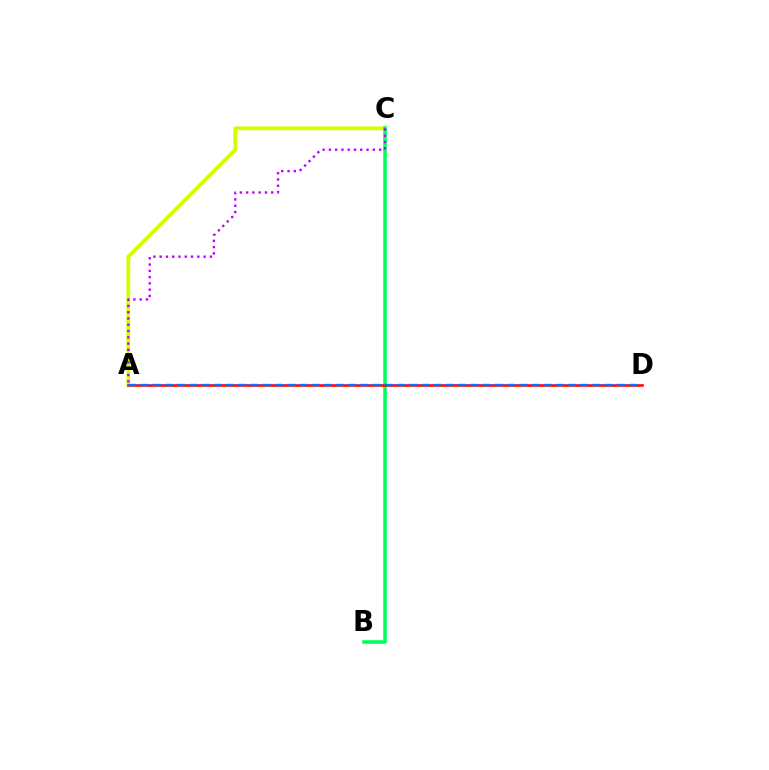{('A', 'C'): [{'color': '#d1ff00', 'line_style': 'solid', 'thickness': 2.7}, {'color': '#b900ff', 'line_style': 'dotted', 'thickness': 1.71}], ('B', 'C'): [{'color': '#00ff5c', 'line_style': 'solid', 'thickness': 2.57}], ('A', 'D'): [{'color': '#ff0000', 'line_style': 'solid', 'thickness': 1.85}, {'color': '#0074ff', 'line_style': 'dashed', 'thickness': 1.66}]}